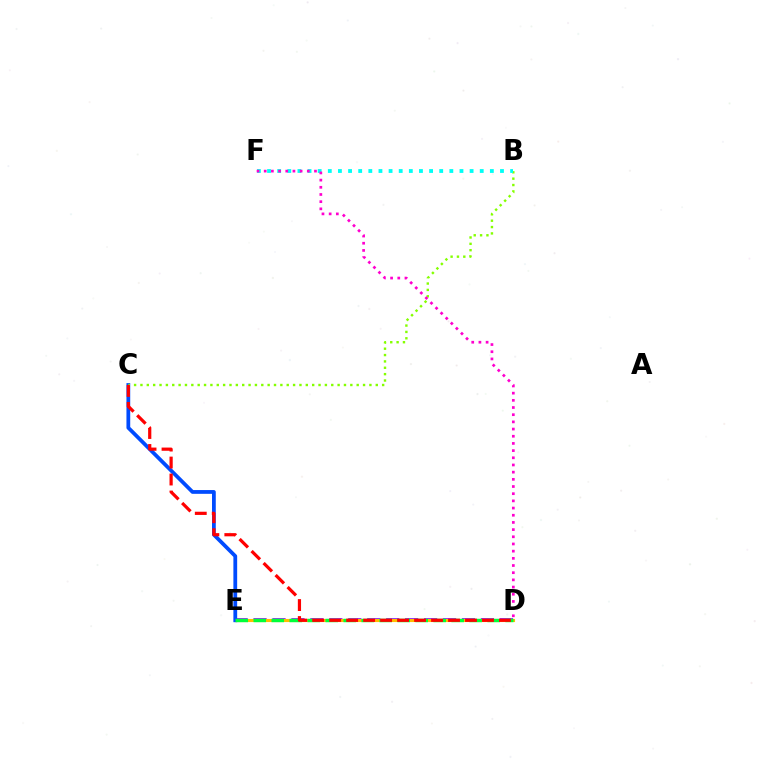{('D', 'E'): [{'color': '#7200ff', 'line_style': 'dashed', 'thickness': 2.57}, {'color': '#ffbd00', 'line_style': 'solid', 'thickness': 2.25}, {'color': '#00ff39', 'line_style': 'dashed', 'thickness': 2.44}], ('C', 'E'): [{'color': '#004bff', 'line_style': 'solid', 'thickness': 2.72}], ('B', 'C'): [{'color': '#84ff00', 'line_style': 'dotted', 'thickness': 1.73}], ('B', 'F'): [{'color': '#00fff6', 'line_style': 'dotted', 'thickness': 2.75}], ('D', 'F'): [{'color': '#ff00cf', 'line_style': 'dotted', 'thickness': 1.95}], ('C', 'D'): [{'color': '#ff0000', 'line_style': 'dashed', 'thickness': 2.31}]}